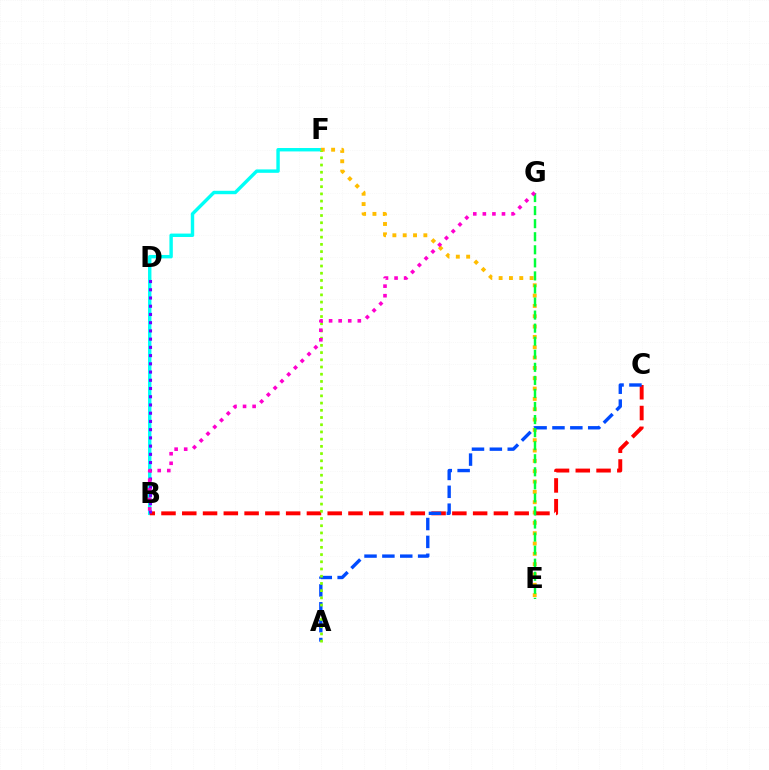{('B', 'F'): [{'color': '#00fff6', 'line_style': 'solid', 'thickness': 2.46}], ('E', 'F'): [{'color': '#ffbd00', 'line_style': 'dotted', 'thickness': 2.81}], ('B', 'C'): [{'color': '#ff0000', 'line_style': 'dashed', 'thickness': 2.82}], ('A', 'C'): [{'color': '#004bff', 'line_style': 'dashed', 'thickness': 2.43}], ('A', 'F'): [{'color': '#84ff00', 'line_style': 'dotted', 'thickness': 1.96}], ('E', 'G'): [{'color': '#00ff39', 'line_style': 'dashed', 'thickness': 1.77}], ('B', 'D'): [{'color': '#7200ff', 'line_style': 'dotted', 'thickness': 2.24}], ('B', 'G'): [{'color': '#ff00cf', 'line_style': 'dotted', 'thickness': 2.6}]}